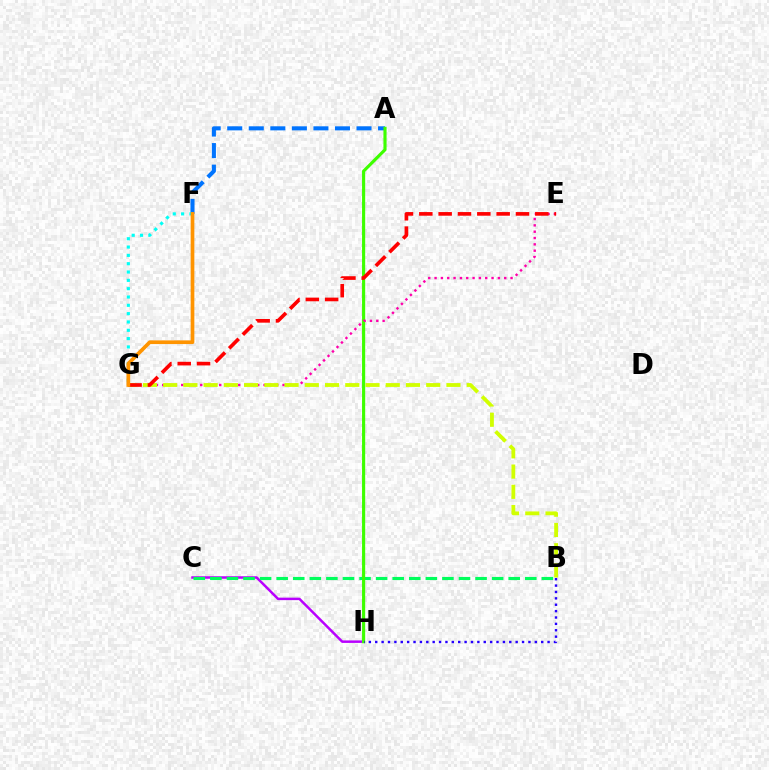{('C', 'H'): [{'color': '#b900ff', 'line_style': 'solid', 'thickness': 1.79}], ('A', 'F'): [{'color': '#0074ff', 'line_style': 'dashed', 'thickness': 2.93}], ('B', 'C'): [{'color': '#00ff5c', 'line_style': 'dashed', 'thickness': 2.25}], ('A', 'H'): [{'color': '#3dff00', 'line_style': 'solid', 'thickness': 2.26}], ('B', 'H'): [{'color': '#2500ff', 'line_style': 'dotted', 'thickness': 1.73}], ('E', 'G'): [{'color': '#ff00ac', 'line_style': 'dotted', 'thickness': 1.72}, {'color': '#ff0000', 'line_style': 'dashed', 'thickness': 2.63}], ('B', 'G'): [{'color': '#d1ff00', 'line_style': 'dashed', 'thickness': 2.75}], ('F', 'G'): [{'color': '#00fff6', 'line_style': 'dotted', 'thickness': 2.26}, {'color': '#ff9400', 'line_style': 'solid', 'thickness': 2.66}]}